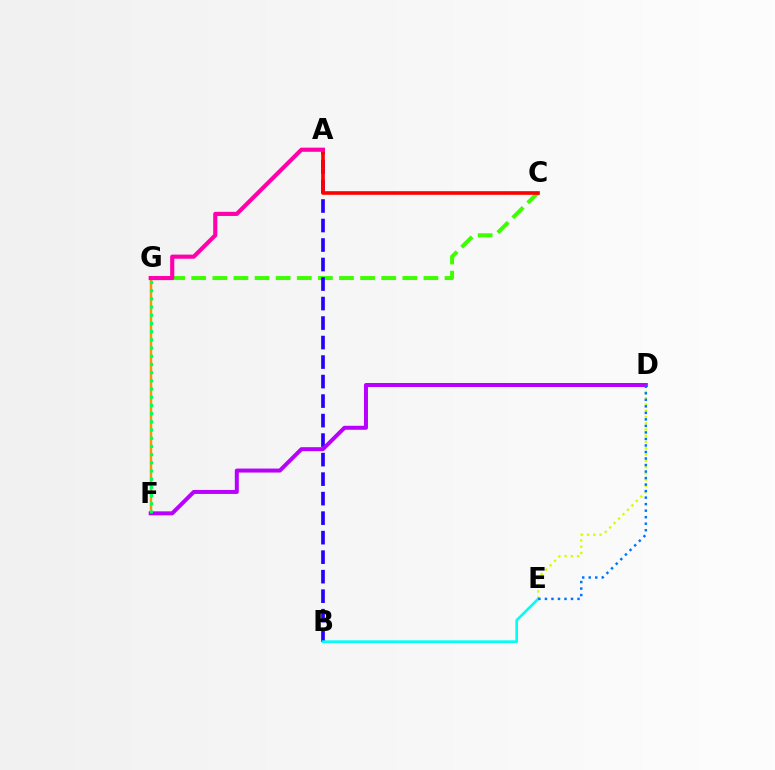{('C', 'G'): [{'color': '#3dff00', 'line_style': 'dashed', 'thickness': 2.87}], ('A', 'B'): [{'color': '#2500ff', 'line_style': 'dashed', 'thickness': 2.65}], ('F', 'G'): [{'color': '#ff9400', 'line_style': 'solid', 'thickness': 1.79}, {'color': '#00ff5c', 'line_style': 'dotted', 'thickness': 2.23}], ('A', 'C'): [{'color': '#ff0000', 'line_style': 'solid', 'thickness': 2.62}], ('D', 'E'): [{'color': '#d1ff00', 'line_style': 'dotted', 'thickness': 1.7}, {'color': '#0074ff', 'line_style': 'dotted', 'thickness': 1.77}], ('A', 'G'): [{'color': '#ff00ac', 'line_style': 'solid', 'thickness': 2.98}], ('D', 'F'): [{'color': '#b900ff', 'line_style': 'solid', 'thickness': 2.87}], ('B', 'E'): [{'color': '#00fff6', 'line_style': 'solid', 'thickness': 1.9}]}